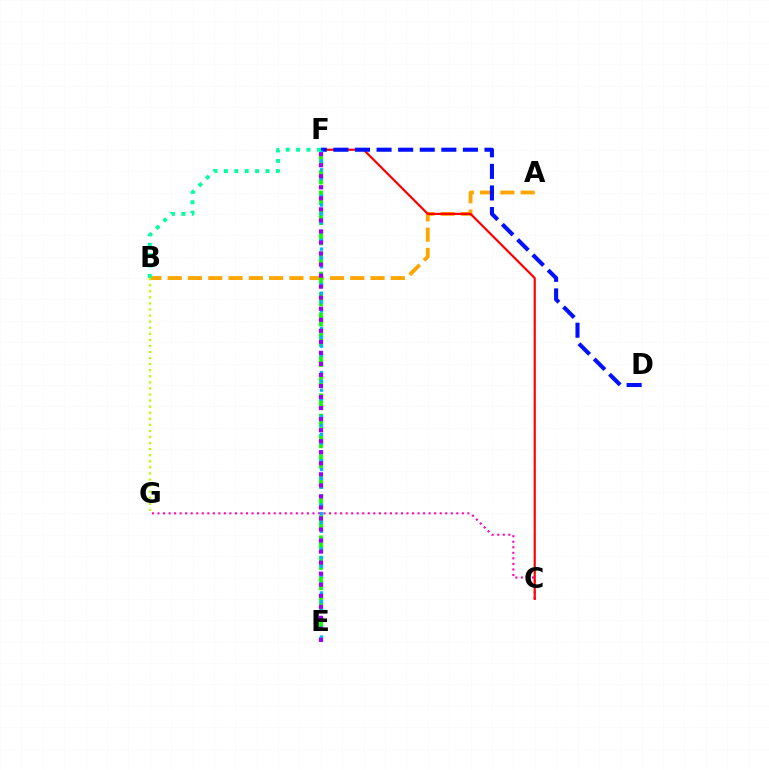{('A', 'B'): [{'color': '#ffa500', 'line_style': 'dashed', 'thickness': 2.76}], ('C', 'G'): [{'color': '#ff00bd', 'line_style': 'dotted', 'thickness': 1.5}], ('C', 'F'): [{'color': '#ff0000', 'line_style': 'solid', 'thickness': 1.58}], ('E', 'F'): [{'color': '#08ff00', 'line_style': 'dashed', 'thickness': 2.76}, {'color': '#00b5ff', 'line_style': 'dotted', 'thickness': 2.4}, {'color': '#9b00ff', 'line_style': 'dotted', 'thickness': 3.0}], ('D', 'F'): [{'color': '#0010ff', 'line_style': 'dashed', 'thickness': 2.93}], ('B', 'F'): [{'color': '#00ff9d', 'line_style': 'dotted', 'thickness': 2.82}], ('B', 'G'): [{'color': '#b3ff00', 'line_style': 'dotted', 'thickness': 1.65}]}